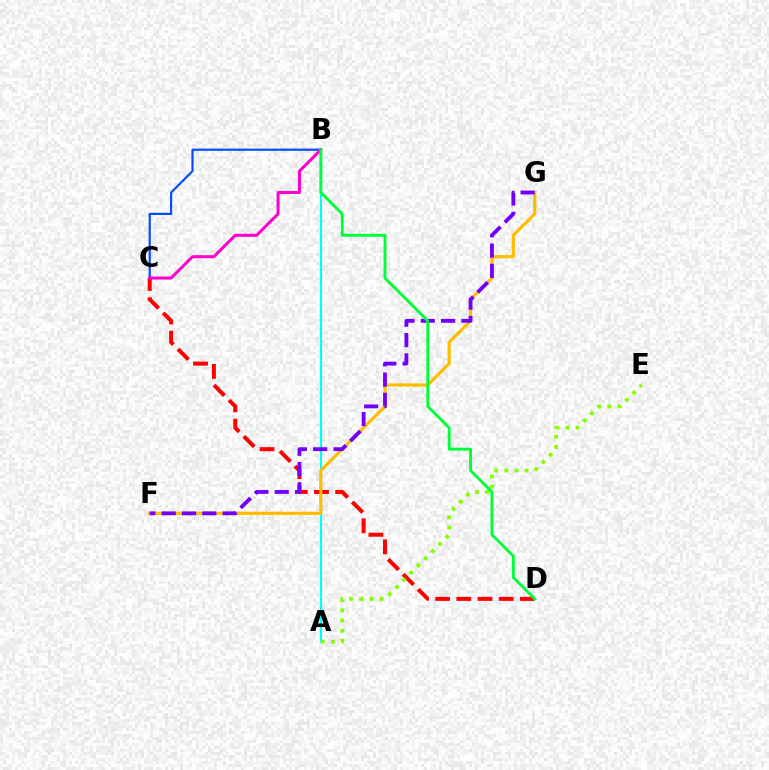{('A', 'B'): [{'color': '#00fff6', 'line_style': 'solid', 'thickness': 1.59}], ('C', 'D'): [{'color': '#ff0000', 'line_style': 'dashed', 'thickness': 2.88}], ('F', 'G'): [{'color': '#ffbd00', 'line_style': 'solid', 'thickness': 2.29}, {'color': '#7200ff', 'line_style': 'dashed', 'thickness': 2.76}], ('B', 'C'): [{'color': '#004bff', 'line_style': 'solid', 'thickness': 1.55}, {'color': '#ff00cf', 'line_style': 'solid', 'thickness': 2.17}], ('A', 'E'): [{'color': '#84ff00', 'line_style': 'dotted', 'thickness': 2.76}], ('B', 'D'): [{'color': '#00ff39', 'line_style': 'solid', 'thickness': 2.07}]}